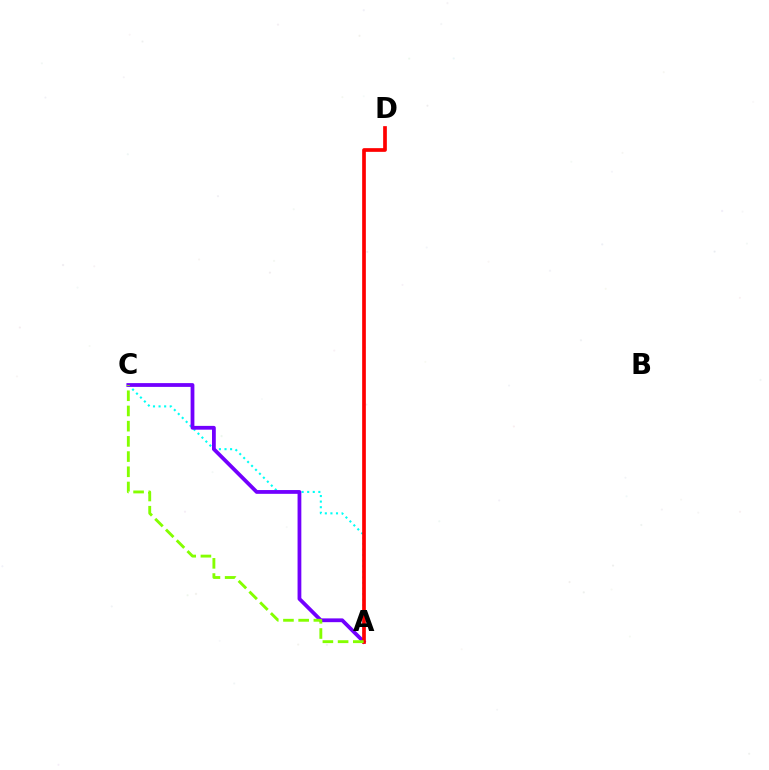{('A', 'C'): [{'color': '#00fff6', 'line_style': 'dotted', 'thickness': 1.52}, {'color': '#7200ff', 'line_style': 'solid', 'thickness': 2.72}, {'color': '#84ff00', 'line_style': 'dashed', 'thickness': 2.07}], ('A', 'D'): [{'color': '#ff0000', 'line_style': 'solid', 'thickness': 2.66}]}